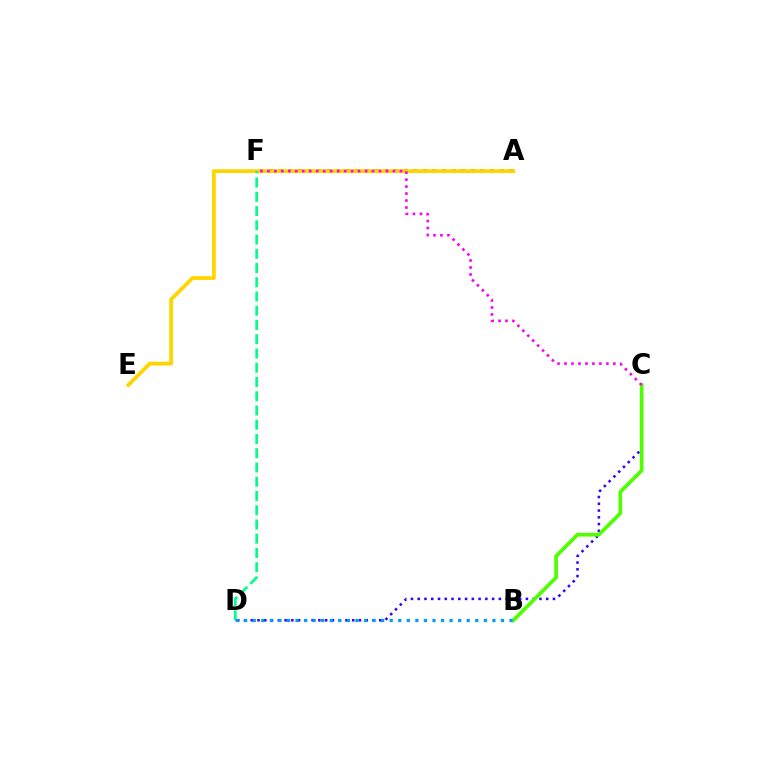{('C', 'D'): [{'color': '#3700ff', 'line_style': 'dotted', 'thickness': 1.84}], ('A', 'F'): [{'color': '#ff0000', 'line_style': 'dotted', 'thickness': 2.61}], ('B', 'C'): [{'color': '#4fff00', 'line_style': 'solid', 'thickness': 2.65}], ('A', 'E'): [{'color': '#ffd500', 'line_style': 'solid', 'thickness': 2.72}], ('C', 'F'): [{'color': '#ff00ed', 'line_style': 'dotted', 'thickness': 1.9}], ('D', 'F'): [{'color': '#00ff86', 'line_style': 'dashed', 'thickness': 1.94}], ('B', 'D'): [{'color': '#009eff', 'line_style': 'dotted', 'thickness': 2.33}]}